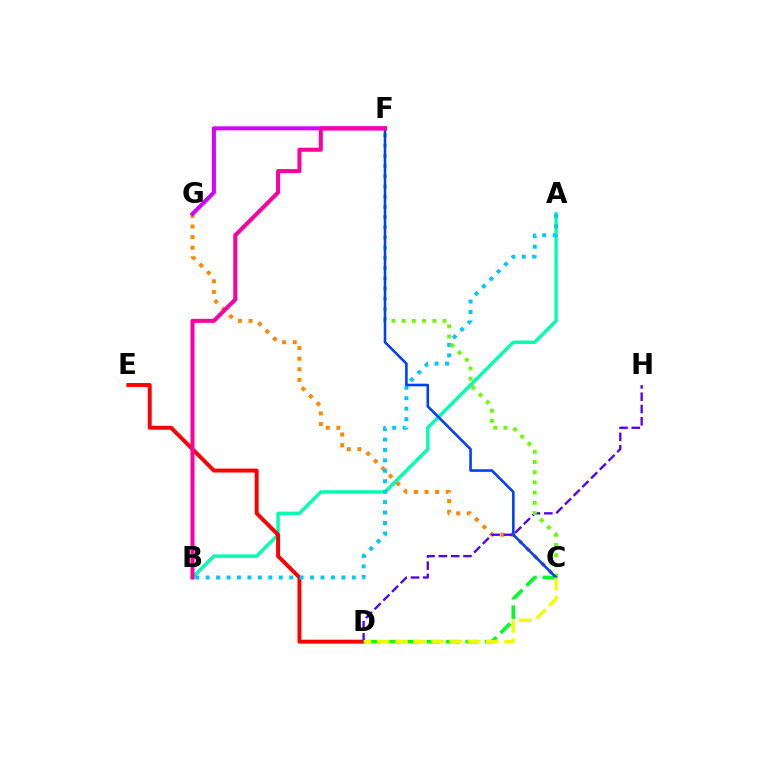{('C', 'G'): [{'color': '#ff8800', 'line_style': 'dotted', 'thickness': 2.88}], ('A', 'B'): [{'color': '#00ffaf', 'line_style': 'solid', 'thickness': 2.46}, {'color': '#00c7ff', 'line_style': 'dotted', 'thickness': 2.84}], ('F', 'G'): [{'color': '#d600ff', 'line_style': 'solid', 'thickness': 2.9}], ('D', 'E'): [{'color': '#ff0000', 'line_style': 'solid', 'thickness': 2.83}], ('D', 'H'): [{'color': '#4f00ff', 'line_style': 'dashed', 'thickness': 1.67}], ('C', 'D'): [{'color': '#00ff27', 'line_style': 'dashed', 'thickness': 2.63}, {'color': '#eeff00', 'line_style': 'dashed', 'thickness': 2.47}], ('C', 'F'): [{'color': '#66ff00', 'line_style': 'dotted', 'thickness': 2.77}, {'color': '#003fff', 'line_style': 'solid', 'thickness': 1.86}], ('B', 'F'): [{'color': '#ff00a0', 'line_style': 'solid', 'thickness': 2.91}]}